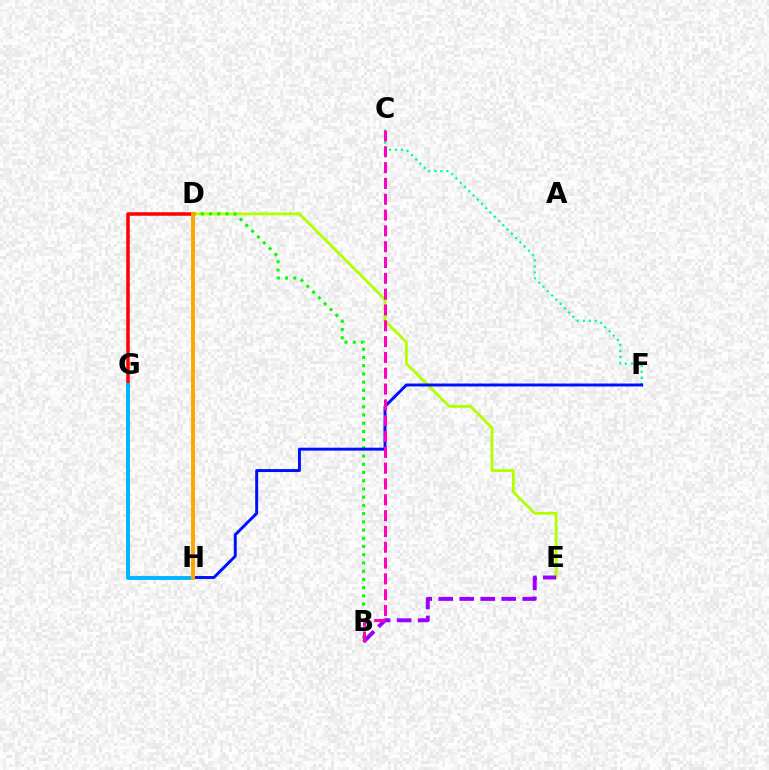{('C', 'F'): [{'color': '#00ff9d', 'line_style': 'dotted', 'thickness': 1.64}], ('D', 'E'): [{'color': '#b3ff00', 'line_style': 'solid', 'thickness': 2.02}], ('B', 'E'): [{'color': '#9b00ff', 'line_style': 'dashed', 'thickness': 2.85}], ('B', 'D'): [{'color': '#08ff00', 'line_style': 'dotted', 'thickness': 2.23}], ('F', 'H'): [{'color': '#0010ff', 'line_style': 'solid', 'thickness': 2.12}], ('D', 'G'): [{'color': '#ff0000', 'line_style': 'solid', 'thickness': 2.53}], ('G', 'H'): [{'color': '#00b5ff', 'line_style': 'solid', 'thickness': 2.81}], ('D', 'H'): [{'color': '#ffa500', 'line_style': 'solid', 'thickness': 2.81}], ('B', 'C'): [{'color': '#ff00bd', 'line_style': 'dashed', 'thickness': 2.15}]}